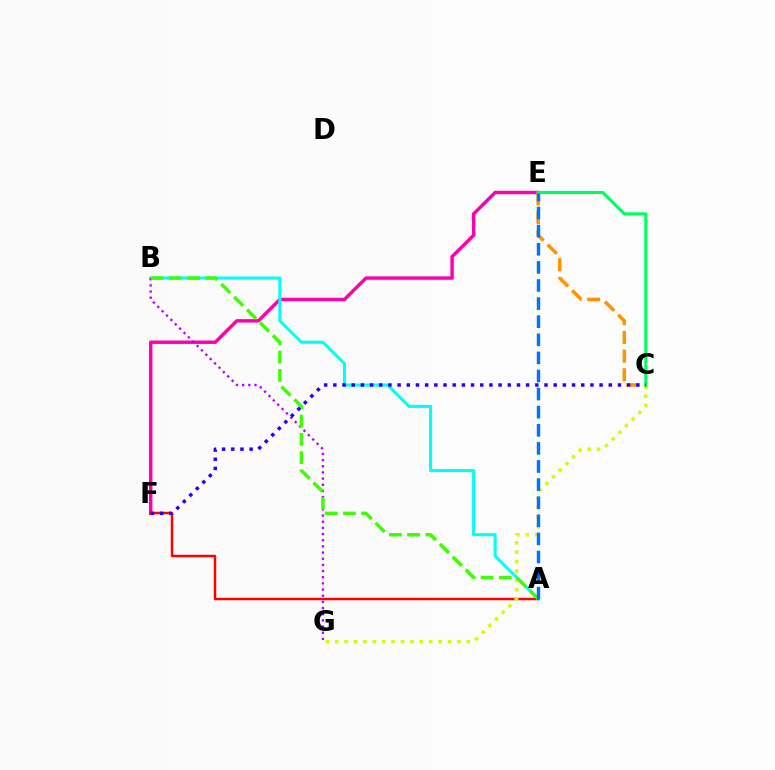{('E', 'F'): [{'color': '#ff00ac', 'line_style': 'solid', 'thickness': 2.47}], ('A', 'B'): [{'color': '#00fff6', 'line_style': 'solid', 'thickness': 2.22}, {'color': '#3dff00', 'line_style': 'dashed', 'thickness': 2.48}], ('C', 'E'): [{'color': '#ff9400', 'line_style': 'dashed', 'thickness': 2.54}, {'color': '#00ff5c', 'line_style': 'solid', 'thickness': 2.25}], ('A', 'F'): [{'color': '#ff0000', 'line_style': 'solid', 'thickness': 1.78}], ('B', 'G'): [{'color': '#b900ff', 'line_style': 'dotted', 'thickness': 1.68}], ('C', 'G'): [{'color': '#d1ff00', 'line_style': 'dotted', 'thickness': 2.55}], ('C', 'F'): [{'color': '#2500ff', 'line_style': 'dotted', 'thickness': 2.49}], ('A', 'E'): [{'color': '#0074ff', 'line_style': 'dashed', 'thickness': 2.46}]}